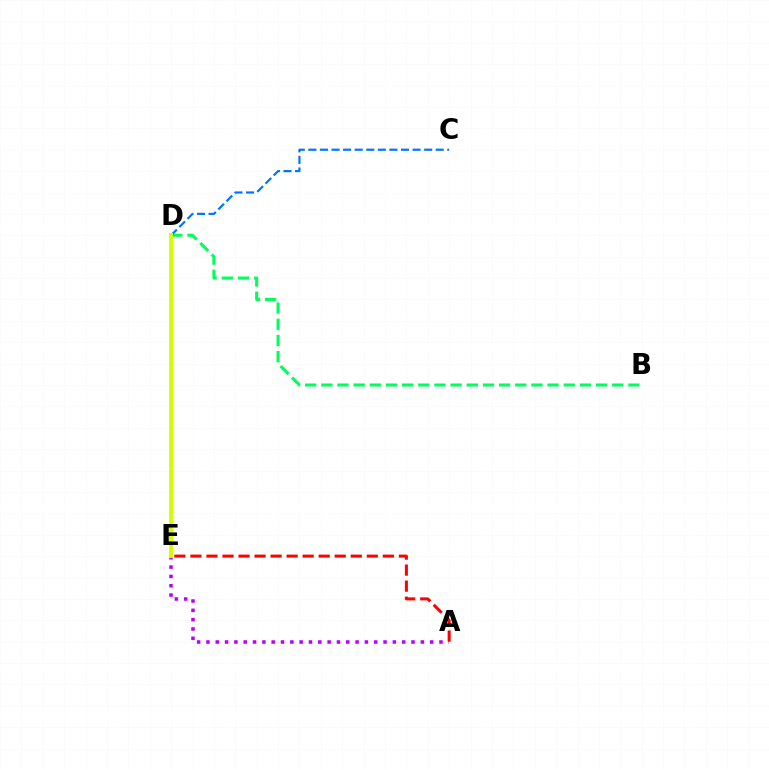{('A', 'E'): [{'color': '#b900ff', 'line_style': 'dotted', 'thickness': 2.53}, {'color': '#ff0000', 'line_style': 'dashed', 'thickness': 2.18}], ('B', 'D'): [{'color': '#00ff5c', 'line_style': 'dashed', 'thickness': 2.2}], ('C', 'D'): [{'color': '#0074ff', 'line_style': 'dashed', 'thickness': 1.57}], ('D', 'E'): [{'color': '#d1ff00', 'line_style': 'solid', 'thickness': 2.85}]}